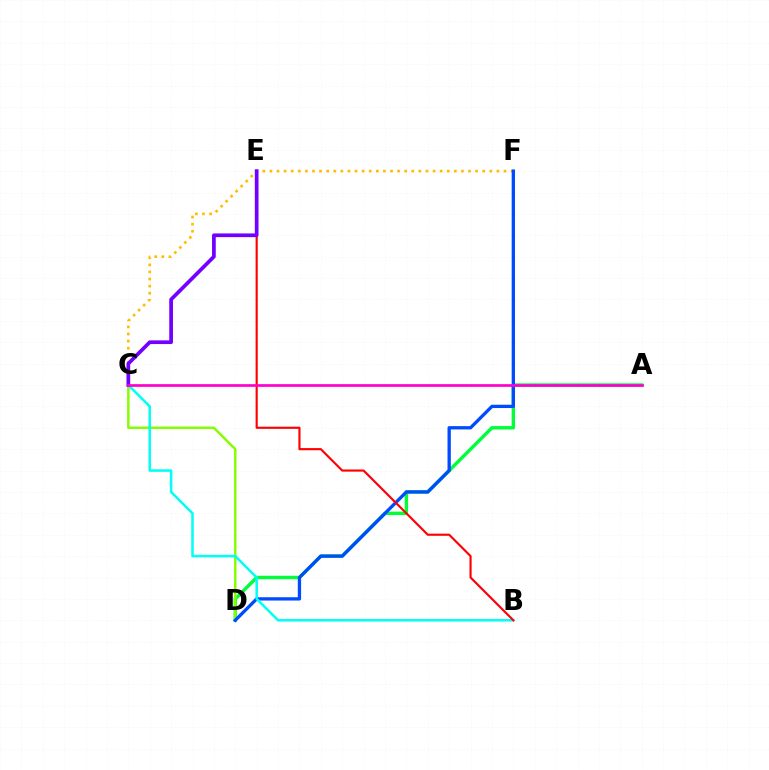{('A', 'D'): [{'color': '#00ff39', 'line_style': 'solid', 'thickness': 2.46}], ('C', 'F'): [{'color': '#ffbd00', 'line_style': 'dotted', 'thickness': 1.93}], ('C', 'D'): [{'color': '#84ff00', 'line_style': 'solid', 'thickness': 1.77}], ('D', 'F'): [{'color': '#004bff', 'line_style': 'solid', 'thickness': 2.38}], ('B', 'C'): [{'color': '#00fff6', 'line_style': 'solid', 'thickness': 1.82}], ('B', 'E'): [{'color': '#ff0000', 'line_style': 'solid', 'thickness': 1.54}], ('C', 'E'): [{'color': '#7200ff', 'line_style': 'solid', 'thickness': 2.68}], ('A', 'C'): [{'color': '#ff00cf', 'line_style': 'solid', 'thickness': 1.95}]}